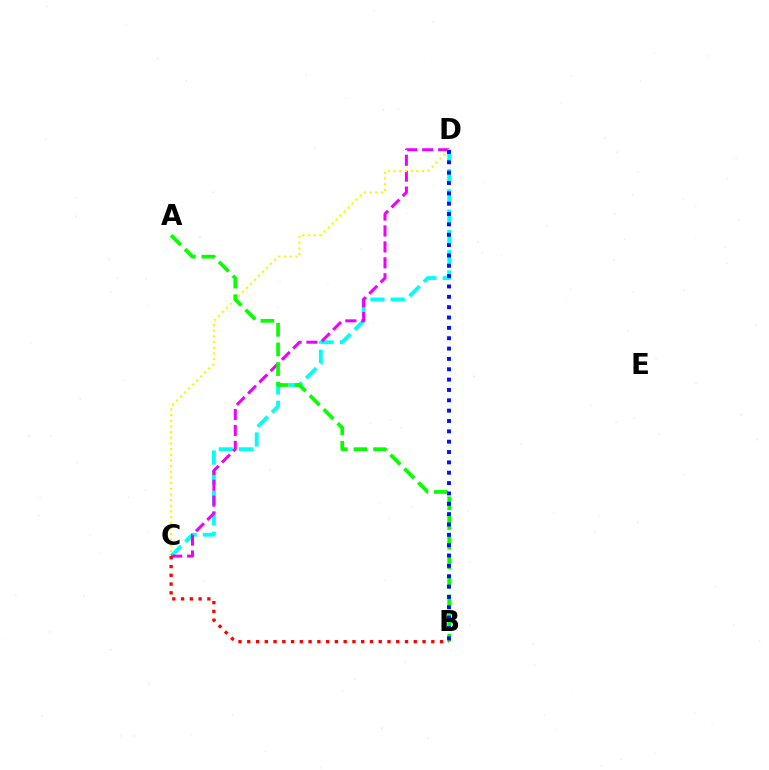{('C', 'D'): [{'color': '#00fff6', 'line_style': 'dashed', 'thickness': 2.76}, {'color': '#ee00ff', 'line_style': 'dashed', 'thickness': 2.16}, {'color': '#fcf500', 'line_style': 'dotted', 'thickness': 1.54}], ('A', 'B'): [{'color': '#08ff00', 'line_style': 'dashed', 'thickness': 2.67}], ('B', 'C'): [{'color': '#ff0000', 'line_style': 'dotted', 'thickness': 2.38}], ('B', 'D'): [{'color': '#0010ff', 'line_style': 'dotted', 'thickness': 2.81}]}